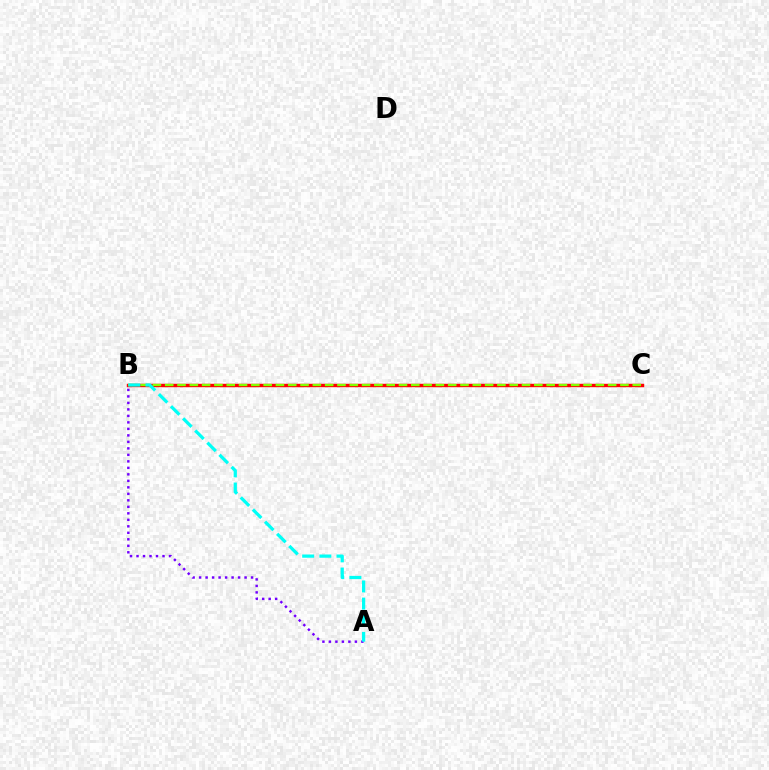{('B', 'C'): [{'color': '#ff0000', 'line_style': 'solid', 'thickness': 2.46}, {'color': '#84ff00', 'line_style': 'dashed', 'thickness': 1.67}], ('A', 'B'): [{'color': '#7200ff', 'line_style': 'dotted', 'thickness': 1.76}, {'color': '#00fff6', 'line_style': 'dashed', 'thickness': 2.33}]}